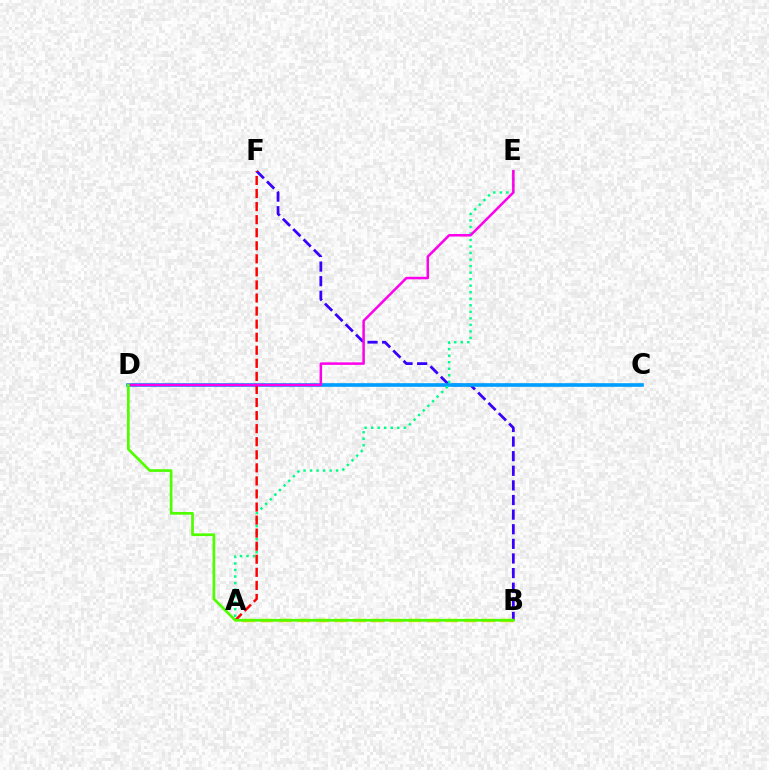{('B', 'F'): [{'color': '#3700ff', 'line_style': 'dashed', 'thickness': 1.99}], ('A', 'B'): [{'color': '#ffd500', 'line_style': 'dashed', 'thickness': 2.51}], ('C', 'D'): [{'color': '#009eff', 'line_style': 'solid', 'thickness': 2.62}], ('A', 'E'): [{'color': '#00ff86', 'line_style': 'dotted', 'thickness': 1.77}], ('A', 'F'): [{'color': '#ff0000', 'line_style': 'dashed', 'thickness': 1.77}], ('D', 'E'): [{'color': '#ff00ed', 'line_style': 'solid', 'thickness': 1.81}], ('B', 'D'): [{'color': '#4fff00', 'line_style': 'solid', 'thickness': 1.95}]}